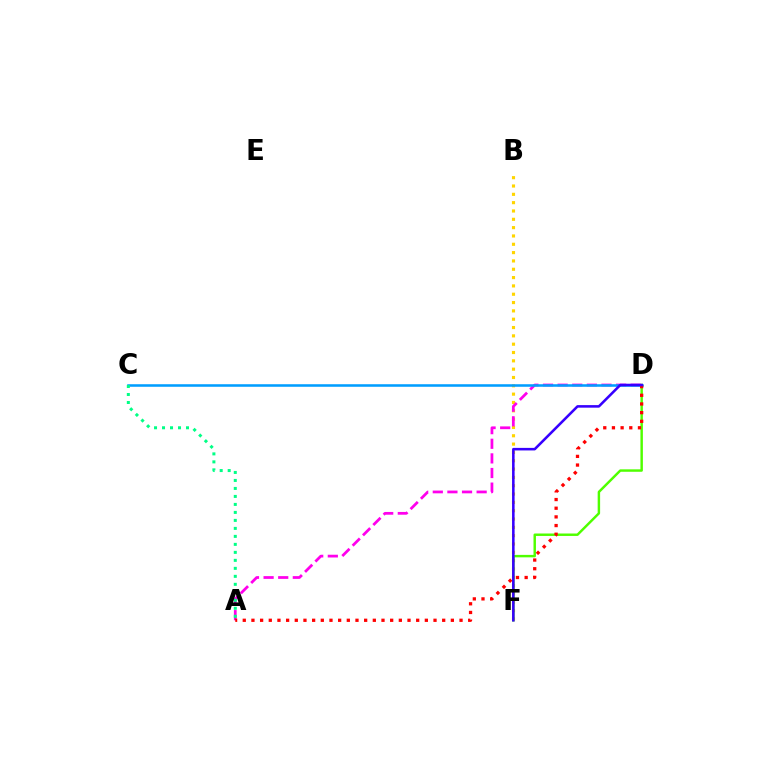{('B', 'F'): [{'color': '#ffd500', 'line_style': 'dotted', 'thickness': 2.26}], ('D', 'F'): [{'color': '#4fff00', 'line_style': 'solid', 'thickness': 1.76}, {'color': '#3700ff', 'line_style': 'solid', 'thickness': 1.84}], ('A', 'D'): [{'color': '#ff00ed', 'line_style': 'dashed', 'thickness': 1.99}, {'color': '#ff0000', 'line_style': 'dotted', 'thickness': 2.36}], ('C', 'D'): [{'color': '#009eff', 'line_style': 'solid', 'thickness': 1.83}], ('A', 'C'): [{'color': '#00ff86', 'line_style': 'dotted', 'thickness': 2.17}]}